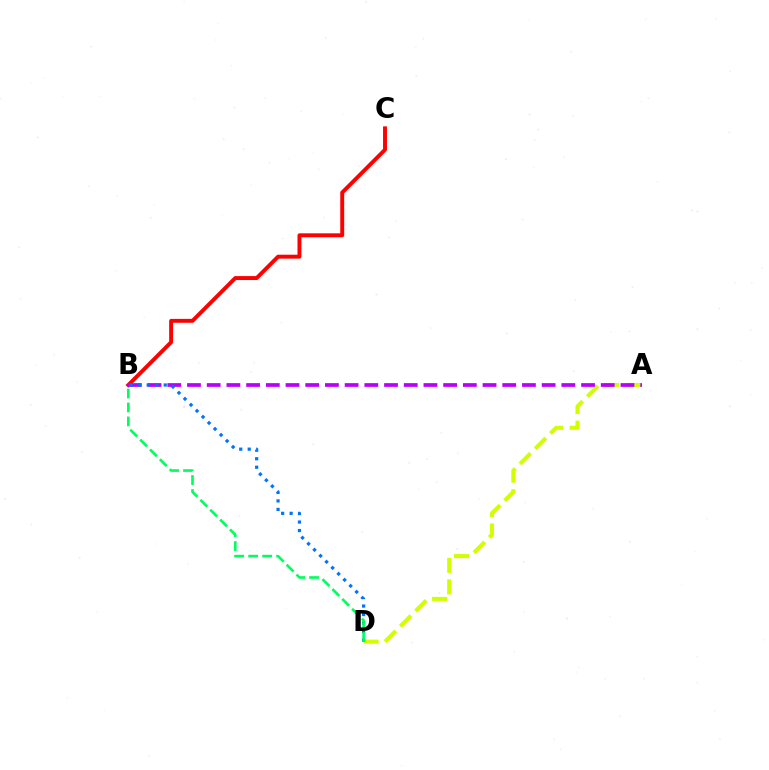{('A', 'D'): [{'color': '#d1ff00', 'line_style': 'dashed', 'thickness': 2.93}], ('B', 'C'): [{'color': '#ff0000', 'line_style': 'solid', 'thickness': 2.82}], ('A', 'B'): [{'color': '#b900ff', 'line_style': 'dashed', 'thickness': 2.68}], ('B', 'D'): [{'color': '#0074ff', 'line_style': 'dotted', 'thickness': 2.31}, {'color': '#00ff5c', 'line_style': 'dashed', 'thickness': 1.9}]}